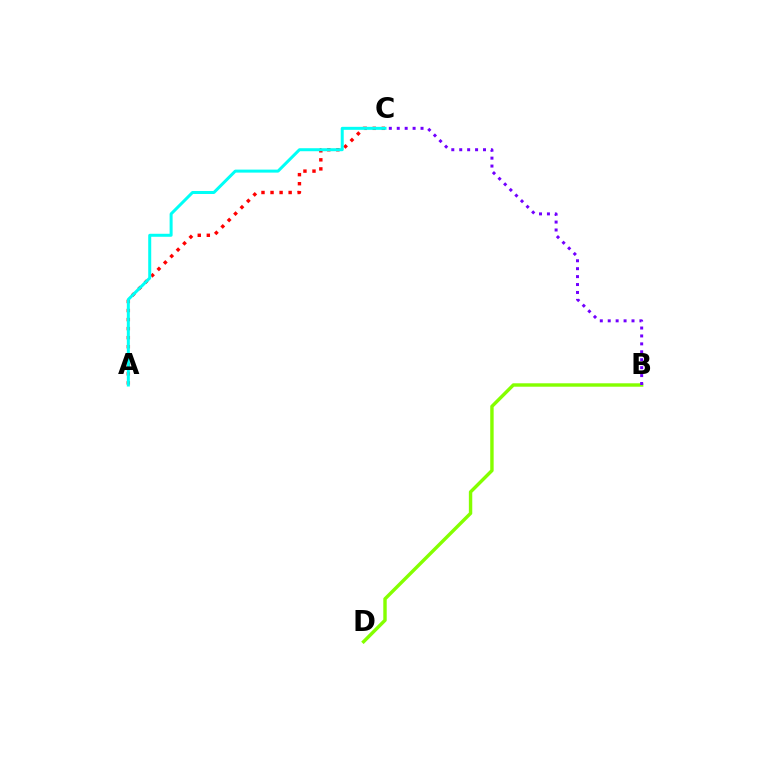{('B', 'D'): [{'color': '#84ff00', 'line_style': 'solid', 'thickness': 2.46}], ('A', 'C'): [{'color': '#ff0000', 'line_style': 'dotted', 'thickness': 2.46}, {'color': '#00fff6', 'line_style': 'solid', 'thickness': 2.16}], ('B', 'C'): [{'color': '#7200ff', 'line_style': 'dotted', 'thickness': 2.15}]}